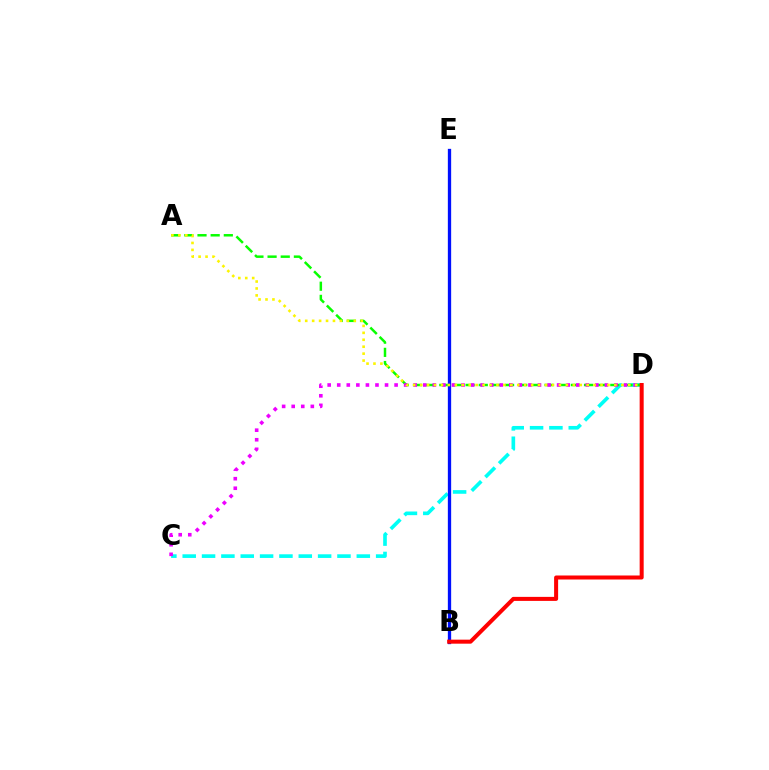{('C', 'D'): [{'color': '#00fff6', 'line_style': 'dashed', 'thickness': 2.63}, {'color': '#ee00ff', 'line_style': 'dotted', 'thickness': 2.6}], ('B', 'E'): [{'color': '#0010ff', 'line_style': 'solid', 'thickness': 2.38}], ('A', 'D'): [{'color': '#08ff00', 'line_style': 'dashed', 'thickness': 1.79}, {'color': '#fcf500', 'line_style': 'dotted', 'thickness': 1.89}], ('B', 'D'): [{'color': '#ff0000', 'line_style': 'solid', 'thickness': 2.89}]}